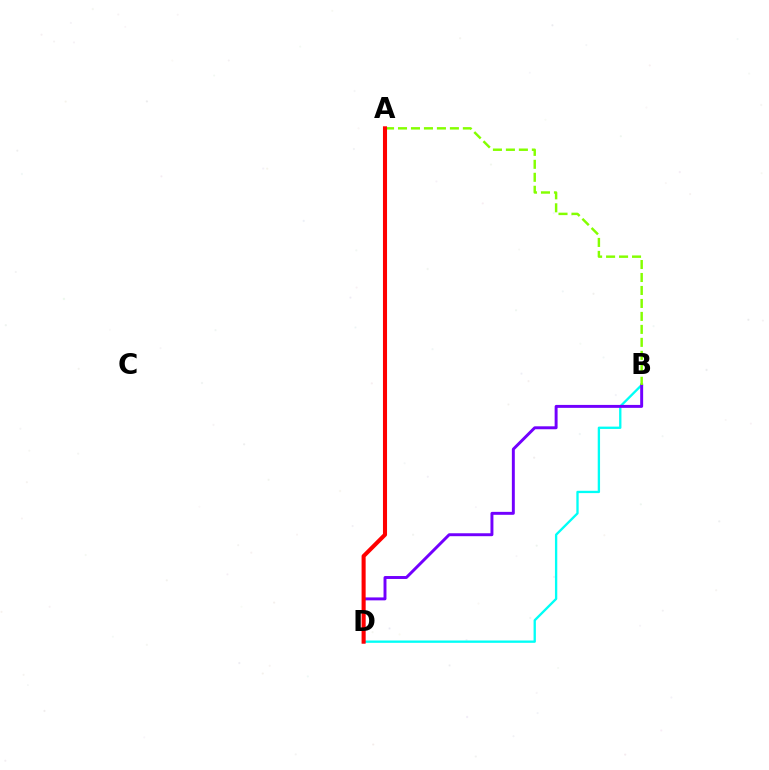{('B', 'D'): [{'color': '#00fff6', 'line_style': 'solid', 'thickness': 1.68}, {'color': '#7200ff', 'line_style': 'solid', 'thickness': 2.12}], ('A', 'B'): [{'color': '#84ff00', 'line_style': 'dashed', 'thickness': 1.76}], ('A', 'D'): [{'color': '#ff0000', 'line_style': 'solid', 'thickness': 2.93}]}